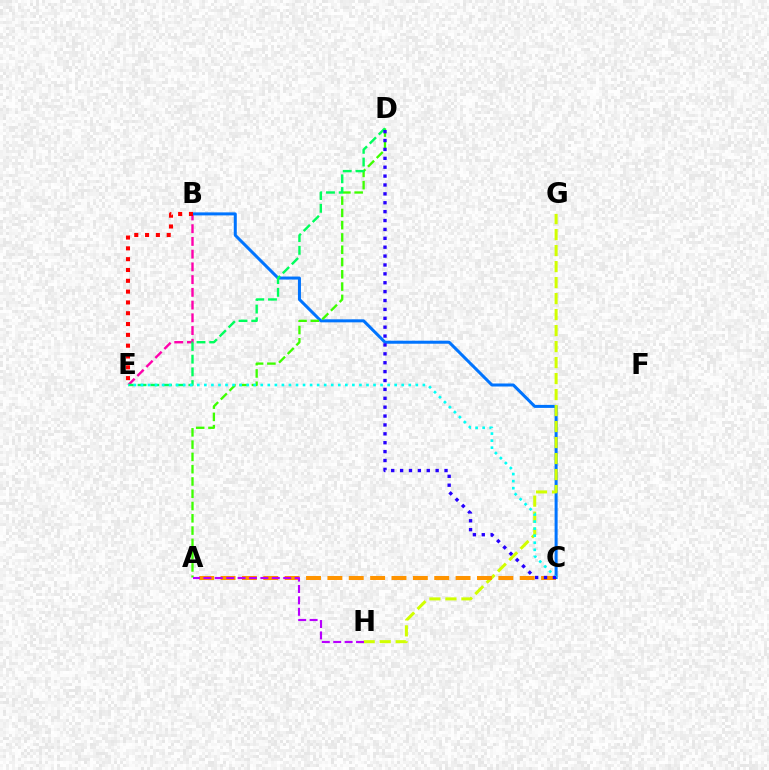{('B', 'E'): [{'color': '#ff00ac', 'line_style': 'dashed', 'thickness': 1.73}, {'color': '#ff0000', 'line_style': 'dotted', 'thickness': 2.94}], ('B', 'C'): [{'color': '#0074ff', 'line_style': 'solid', 'thickness': 2.17}], ('A', 'D'): [{'color': '#3dff00', 'line_style': 'dashed', 'thickness': 1.67}], ('D', 'E'): [{'color': '#00ff5c', 'line_style': 'dashed', 'thickness': 1.73}], ('G', 'H'): [{'color': '#d1ff00', 'line_style': 'dashed', 'thickness': 2.17}], ('C', 'E'): [{'color': '#00fff6', 'line_style': 'dotted', 'thickness': 1.91}], ('A', 'C'): [{'color': '#ff9400', 'line_style': 'dashed', 'thickness': 2.9}], ('A', 'H'): [{'color': '#b900ff', 'line_style': 'dashed', 'thickness': 1.55}], ('C', 'D'): [{'color': '#2500ff', 'line_style': 'dotted', 'thickness': 2.41}]}